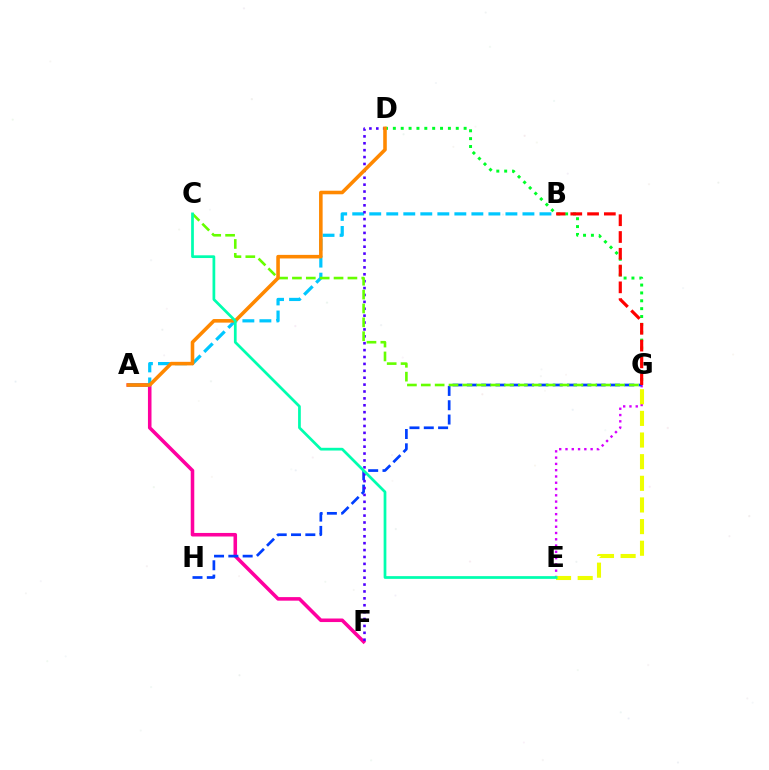{('E', 'G'): [{'color': '#d600ff', 'line_style': 'dotted', 'thickness': 1.71}, {'color': '#eeff00', 'line_style': 'dashed', 'thickness': 2.94}], ('A', 'F'): [{'color': '#ff00a0', 'line_style': 'solid', 'thickness': 2.56}], ('A', 'B'): [{'color': '#00c7ff', 'line_style': 'dashed', 'thickness': 2.31}], ('G', 'H'): [{'color': '#003fff', 'line_style': 'dashed', 'thickness': 1.94}], ('D', 'G'): [{'color': '#00ff27', 'line_style': 'dotted', 'thickness': 2.14}], ('D', 'F'): [{'color': '#4f00ff', 'line_style': 'dotted', 'thickness': 1.87}], ('C', 'G'): [{'color': '#66ff00', 'line_style': 'dashed', 'thickness': 1.88}], ('A', 'D'): [{'color': '#ff8800', 'line_style': 'solid', 'thickness': 2.58}], ('B', 'G'): [{'color': '#ff0000', 'line_style': 'dashed', 'thickness': 2.28}], ('C', 'E'): [{'color': '#00ffaf', 'line_style': 'solid', 'thickness': 1.97}]}